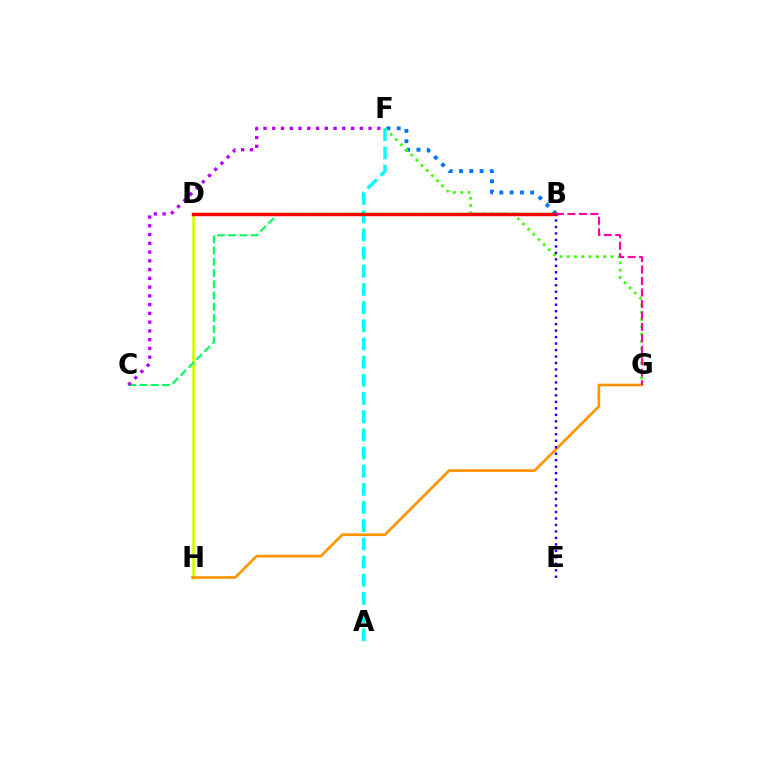{('B', 'F'): [{'color': '#0074ff', 'line_style': 'dotted', 'thickness': 2.79}], ('D', 'H'): [{'color': '#d1ff00', 'line_style': 'solid', 'thickness': 1.9}], ('B', 'C'): [{'color': '#00ff5c', 'line_style': 'dashed', 'thickness': 1.53}], ('F', 'G'): [{'color': '#3dff00', 'line_style': 'dotted', 'thickness': 1.98}], ('G', 'H'): [{'color': '#ff9400', 'line_style': 'solid', 'thickness': 1.93}], ('C', 'F'): [{'color': '#b900ff', 'line_style': 'dotted', 'thickness': 2.38}], ('A', 'F'): [{'color': '#00fff6', 'line_style': 'dashed', 'thickness': 2.47}], ('B', 'D'): [{'color': '#ff0000', 'line_style': 'solid', 'thickness': 2.48}], ('B', 'E'): [{'color': '#2500ff', 'line_style': 'dotted', 'thickness': 1.76}], ('B', 'G'): [{'color': '#ff00ac', 'line_style': 'dashed', 'thickness': 1.56}]}